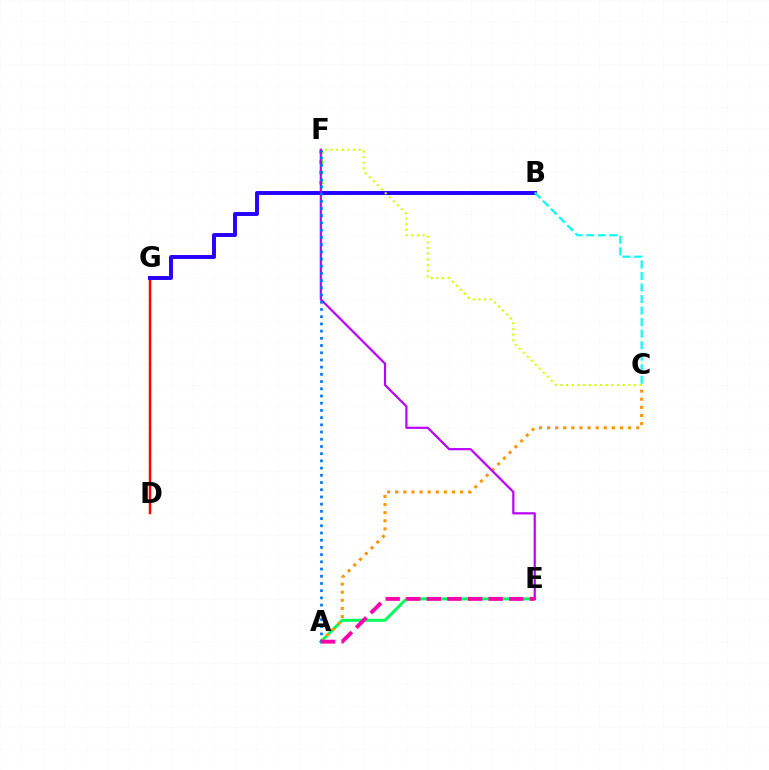{('B', 'F'): [{'color': '#3dff00', 'line_style': 'dotted', 'thickness': 2.77}], ('D', 'G'): [{'color': '#ff0000', 'line_style': 'solid', 'thickness': 1.77}], ('A', 'E'): [{'color': '#00ff5c', 'line_style': 'solid', 'thickness': 2.16}, {'color': '#ff00ac', 'line_style': 'dashed', 'thickness': 2.8}], ('A', 'C'): [{'color': '#ff9400', 'line_style': 'dotted', 'thickness': 2.2}], ('B', 'G'): [{'color': '#2500ff', 'line_style': 'solid', 'thickness': 2.82}], ('B', 'C'): [{'color': '#00fff6', 'line_style': 'dashed', 'thickness': 1.57}], ('C', 'F'): [{'color': '#d1ff00', 'line_style': 'dotted', 'thickness': 1.54}], ('E', 'F'): [{'color': '#b900ff', 'line_style': 'solid', 'thickness': 1.58}], ('A', 'F'): [{'color': '#0074ff', 'line_style': 'dotted', 'thickness': 1.96}]}